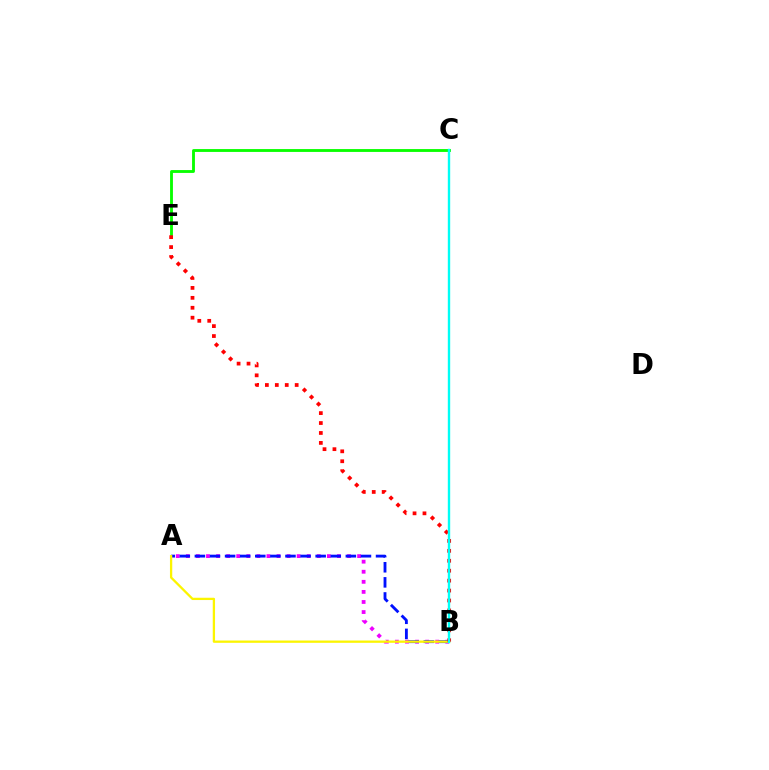{('A', 'B'): [{'color': '#ee00ff', 'line_style': 'dotted', 'thickness': 2.74}, {'color': '#0010ff', 'line_style': 'dashed', 'thickness': 2.05}, {'color': '#fcf500', 'line_style': 'solid', 'thickness': 1.65}], ('C', 'E'): [{'color': '#08ff00', 'line_style': 'solid', 'thickness': 2.05}], ('B', 'E'): [{'color': '#ff0000', 'line_style': 'dotted', 'thickness': 2.7}], ('B', 'C'): [{'color': '#00fff6', 'line_style': 'solid', 'thickness': 1.72}]}